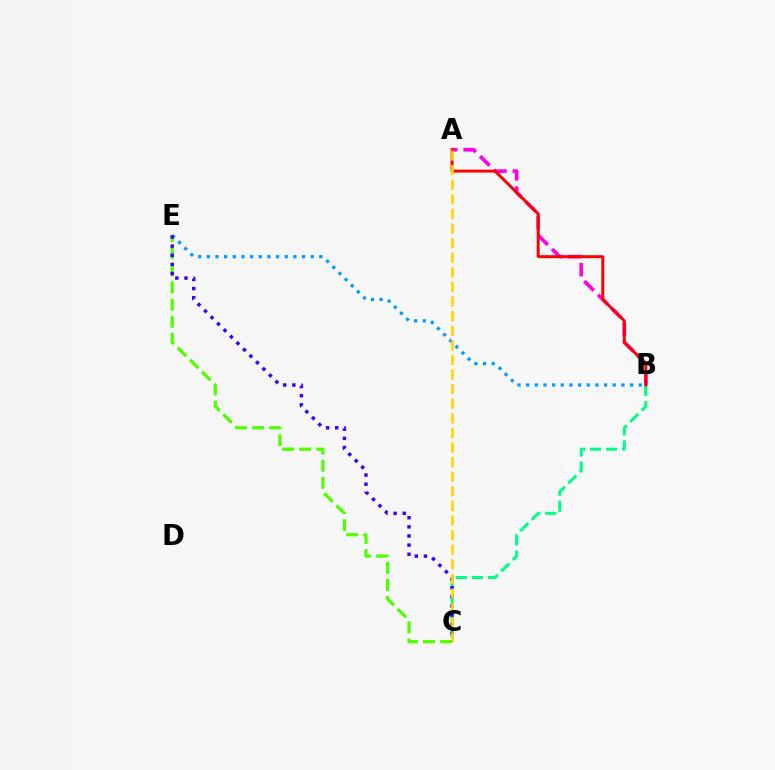{('C', 'E'): [{'color': '#4fff00', 'line_style': 'dashed', 'thickness': 2.33}, {'color': '#3700ff', 'line_style': 'dotted', 'thickness': 2.48}], ('B', 'C'): [{'color': '#00ff86', 'line_style': 'dashed', 'thickness': 2.18}], ('A', 'B'): [{'color': '#ff00ed', 'line_style': 'dashed', 'thickness': 2.63}, {'color': '#ff0000', 'line_style': 'solid', 'thickness': 2.13}], ('B', 'E'): [{'color': '#009eff', 'line_style': 'dotted', 'thickness': 2.35}], ('A', 'C'): [{'color': '#ffd500', 'line_style': 'dashed', 'thickness': 1.98}]}